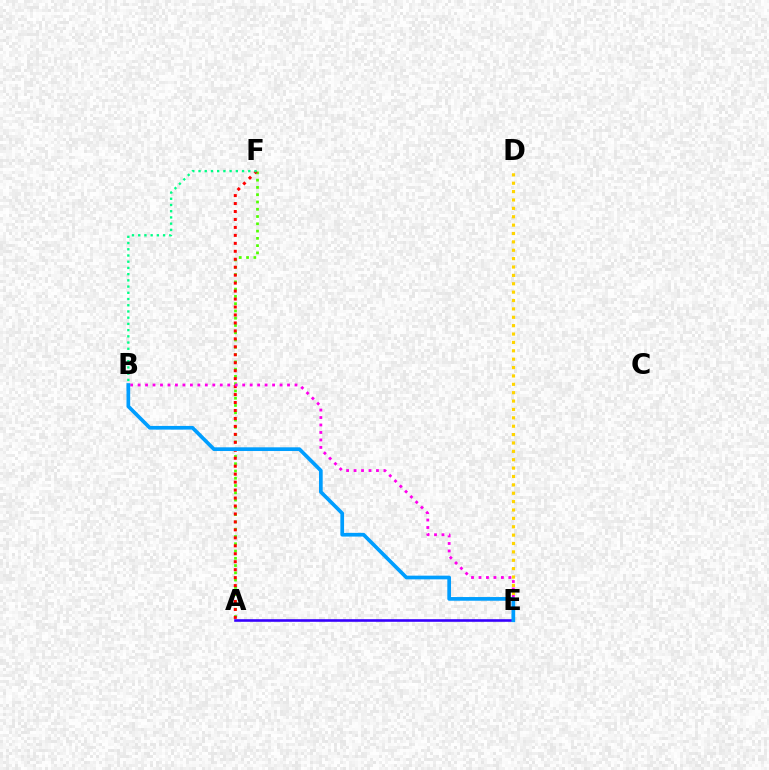{('A', 'F'): [{'color': '#4fff00', 'line_style': 'dotted', 'thickness': 1.98}, {'color': '#ff0000', 'line_style': 'dotted', 'thickness': 2.16}], ('D', 'E'): [{'color': '#ffd500', 'line_style': 'dotted', 'thickness': 2.28}], ('A', 'E'): [{'color': '#3700ff', 'line_style': 'solid', 'thickness': 1.88}], ('B', 'F'): [{'color': '#00ff86', 'line_style': 'dotted', 'thickness': 1.69}], ('B', 'E'): [{'color': '#ff00ed', 'line_style': 'dotted', 'thickness': 2.03}, {'color': '#009eff', 'line_style': 'solid', 'thickness': 2.66}]}